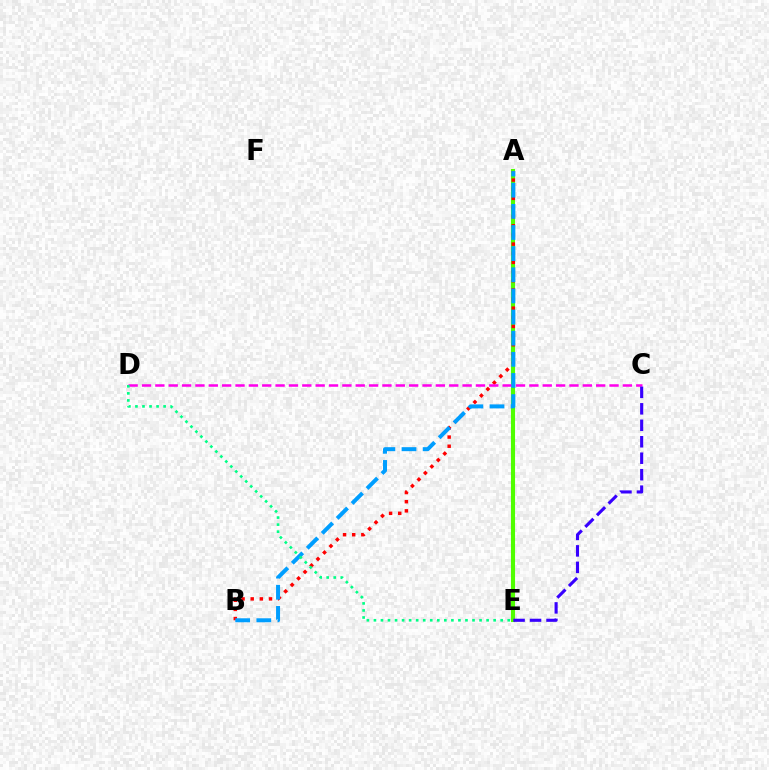{('A', 'E'): [{'color': '#ffd500', 'line_style': 'dotted', 'thickness': 1.71}, {'color': '#4fff00', 'line_style': 'solid', 'thickness': 2.96}], ('A', 'B'): [{'color': '#ff0000', 'line_style': 'dotted', 'thickness': 2.49}, {'color': '#009eff', 'line_style': 'dashed', 'thickness': 2.87}], ('C', 'D'): [{'color': '#ff00ed', 'line_style': 'dashed', 'thickness': 1.81}], ('C', 'E'): [{'color': '#3700ff', 'line_style': 'dashed', 'thickness': 2.24}], ('D', 'E'): [{'color': '#00ff86', 'line_style': 'dotted', 'thickness': 1.91}]}